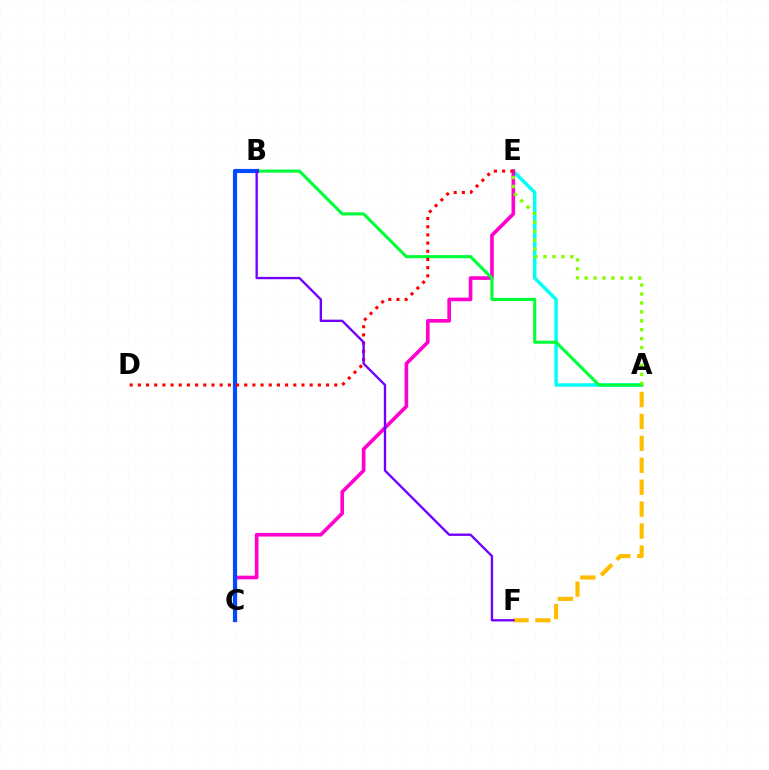{('A', 'E'): [{'color': '#00fff6', 'line_style': 'solid', 'thickness': 2.49}, {'color': '#84ff00', 'line_style': 'dotted', 'thickness': 2.43}], ('A', 'F'): [{'color': '#ffbd00', 'line_style': 'dashed', 'thickness': 2.98}], ('C', 'E'): [{'color': '#ff00cf', 'line_style': 'solid', 'thickness': 2.61}], ('A', 'B'): [{'color': '#00ff39', 'line_style': 'solid', 'thickness': 2.23}], ('B', 'C'): [{'color': '#004bff', 'line_style': 'solid', 'thickness': 2.99}], ('D', 'E'): [{'color': '#ff0000', 'line_style': 'dotted', 'thickness': 2.22}], ('B', 'F'): [{'color': '#7200ff', 'line_style': 'solid', 'thickness': 1.69}]}